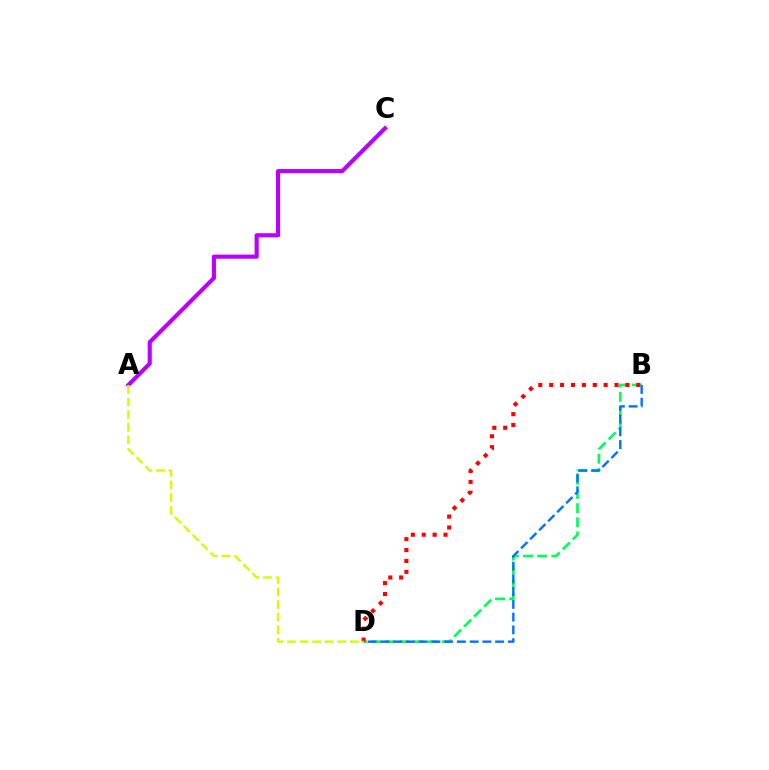{('B', 'D'): [{'color': '#00ff5c', 'line_style': 'dashed', 'thickness': 1.92}, {'color': '#ff0000', 'line_style': 'dotted', 'thickness': 2.96}, {'color': '#0074ff', 'line_style': 'dashed', 'thickness': 1.73}], ('A', 'C'): [{'color': '#b900ff', 'line_style': 'solid', 'thickness': 2.97}], ('A', 'D'): [{'color': '#d1ff00', 'line_style': 'dashed', 'thickness': 1.71}]}